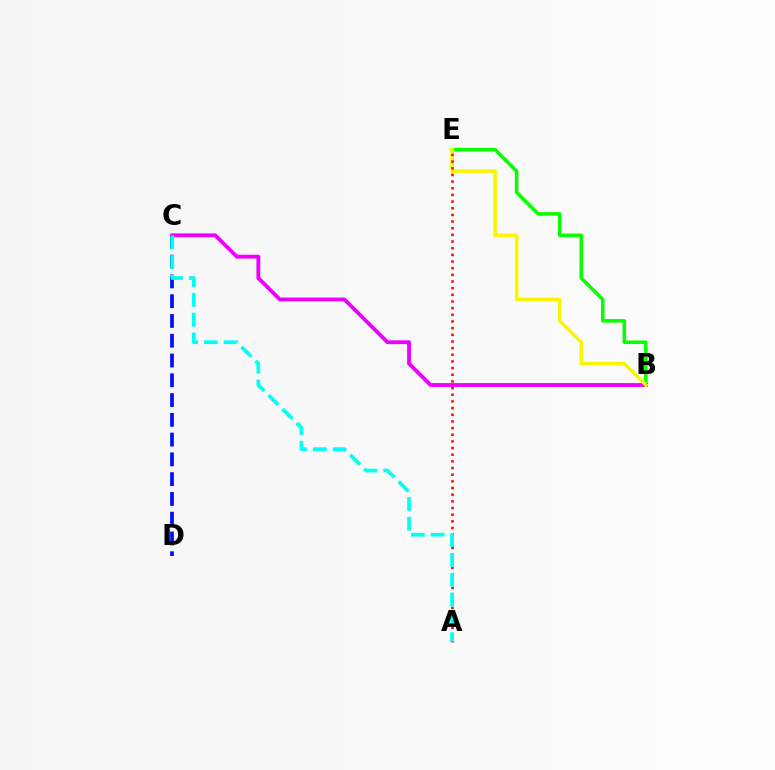{('B', 'E'): [{'color': '#08ff00', 'line_style': 'solid', 'thickness': 2.55}, {'color': '#fcf500', 'line_style': 'solid', 'thickness': 2.54}], ('B', 'C'): [{'color': '#ee00ff', 'line_style': 'solid', 'thickness': 2.76}], ('A', 'E'): [{'color': '#ff0000', 'line_style': 'dotted', 'thickness': 1.81}], ('C', 'D'): [{'color': '#0010ff', 'line_style': 'dashed', 'thickness': 2.69}], ('A', 'C'): [{'color': '#00fff6', 'line_style': 'dashed', 'thickness': 2.69}]}